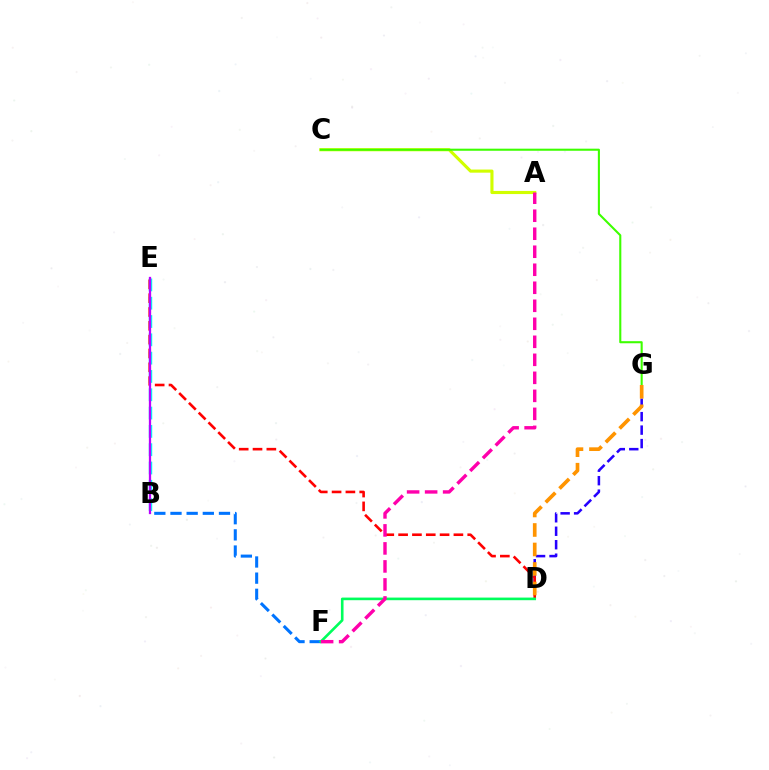{('A', 'C'): [{'color': '#d1ff00', 'line_style': 'solid', 'thickness': 2.25}], ('D', 'G'): [{'color': '#2500ff', 'line_style': 'dashed', 'thickness': 1.83}, {'color': '#ff9400', 'line_style': 'dashed', 'thickness': 2.65}], ('B', 'E'): [{'color': '#00fff6', 'line_style': 'dashed', 'thickness': 2.49}, {'color': '#b900ff', 'line_style': 'solid', 'thickness': 1.64}], ('C', 'G'): [{'color': '#3dff00', 'line_style': 'solid', 'thickness': 1.51}], ('D', 'E'): [{'color': '#ff0000', 'line_style': 'dashed', 'thickness': 1.88}], ('B', 'F'): [{'color': '#0074ff', 'line_style': 'dashed', 'thickness': 2.2}], ('D', 'F'): [{'color': '#00ff5c', 'line_style': 'solid', 'thickness': 1.89}], ('A', 'F'): [{'color': '#ff00ac', 'line_style': 'dashed', 'thickness': 2.45}]}